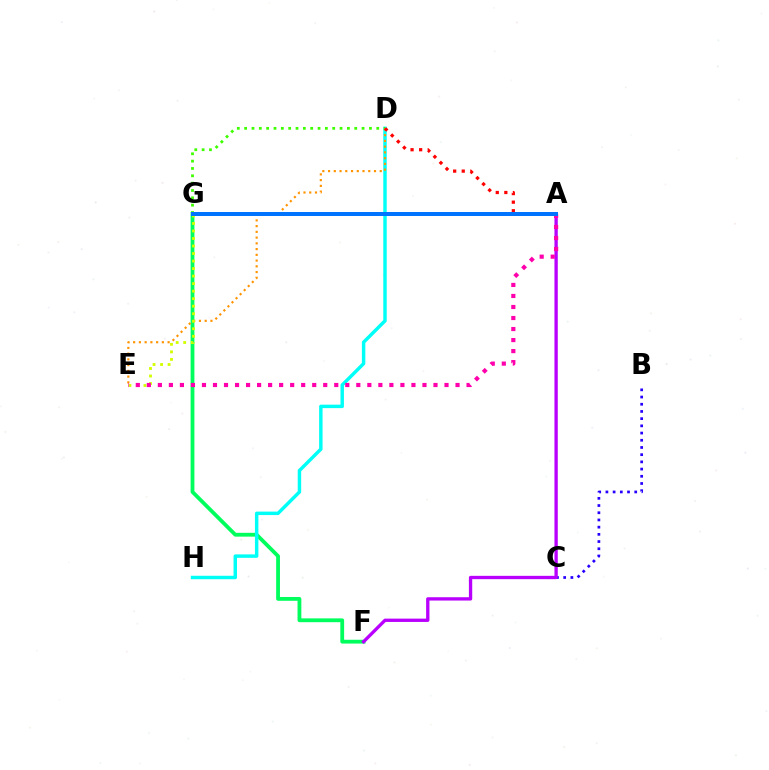{('F', 'G'): [{'color': '#00ff5c', 'line_style': 'solid', 'thickness': 2.74}], ('D', 'H'): [{'color': '#00fff6', 'line_style': 'solid', 'thickness': 2.48}], ('D', 'G'): [{'color': '#3dff00', 'line_style': 'dotted', 'thickness': 1.99}], ('B', 'C'): [{'color': '#2500ff', 'line_style': 'dotted', 'thickness': 1.96}], ('D', 'E'): [{'color': '#ff9400', 'line_style': 'dotted', 'thickness': 1.56}], ('A', 'F'): [{'color': '#b900ff', 'line_style': 'solid', 'thickness': 2.39}], ('E', 'G'): [{'color': '#d1ff00', 'line_style': 'dotted', 'thickness': 2.04}], ('A', 'D'): [{'color': '#ff0000', 'line_style': 'dotted', 'thickness': 2.33}], ('A', 'E'): [{'color': '#ff00ac', 'line_style': 'dotted', 'thickness': 3.0}], ('A', 'G'): [{'color': '#0074ff', 'line_style': 'solid', 'thickness': 2.88}]}